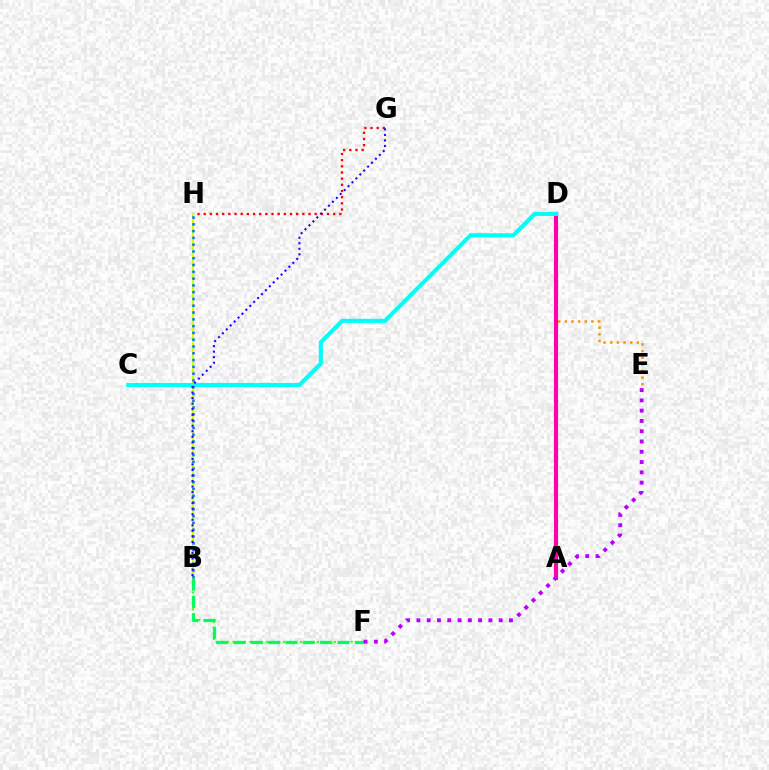{('B', 'F'): [{'color': '#3dff00', 'line_style': 'dotted', 'thickness': 1.53}, {'color': '#00ff5c', 'line_style': 'dashed', 'thickness': 2.35}], ('G', 'H'): [{'color': '#ff0000', 'line_style': 'dotted', 'thickness': 1.68}], ('B', 'H'): [{'color': '#d1ff00', 'line_style': 'solid', 'thickness': 1.5}, {'color': '#0074ff', 'line_style': 'dotted', 'thickness': 1.84}], ('D', 'E'): [{'color': '#ff9400', 'line_style': 'dotted', 'thickness': 1.8}], ('A', 'D'): [{'color': '#ff00ac', 'line_style': 'solid', 'thickness': 2.98}], ('C', 'D'): [{'color': '#00fff6', 'line_style': 'solid', 'thickness': 2.94}], ('B', 'G'): [{'color': '#2500ff', 'line_style': 'dotted', 'thickness': 1.5}], ('E', 'F'): [{'color': '#b900ff', 'line_style': 'dotted', 'thickness': 2.79}]}